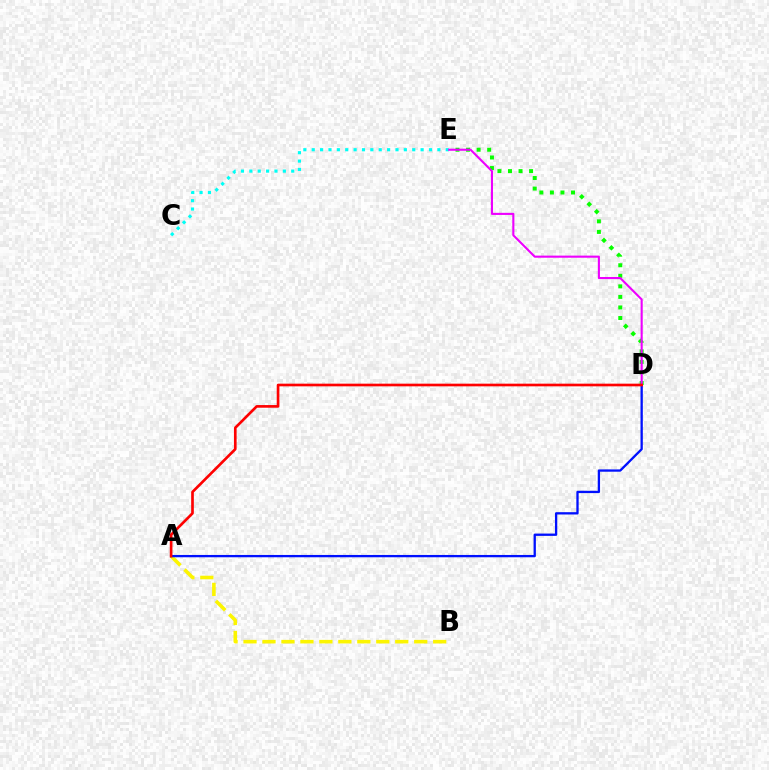{('A', 'B'): [{'color': '#fcf500', 'line_style': 'dashed', 'thickness': 2.58}], ('C', 'E'): [{'color': '#00fff6', 'line_style': 'dotted', 'thickness': 2.28}], ('A', 'D'): [{'color': '#0010ff', 'line_style': 'solid', 'thickness': 1.66}, {'color': '#ff0000', 'line_style': 'solid', 'thickness': 1.92}], ('D', 'E'): [{'color': '#08ff00', 'line_style': 'dotted', 'thickness': 2.87}, {'color': '#ee00ff', 'line_style': 'solid', 'thickness': 1.51}]}